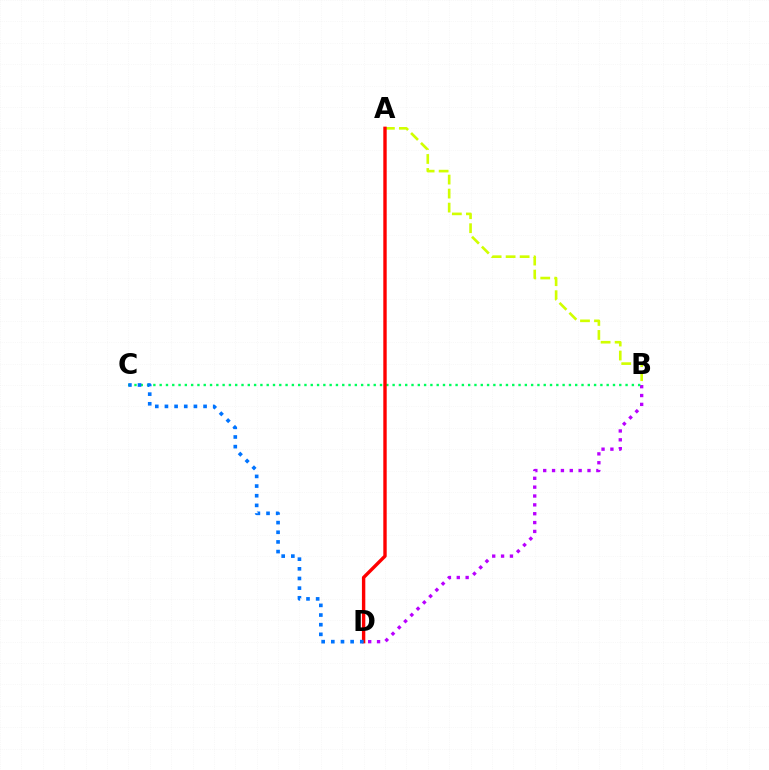{('A', 'B'): [{'color': '#d1ff00', 'line_style': 'dashed', 'thickness': 1.9}], ('B', 'D'): [{'color': '#b900ff', 'line_style': 'dotted', 'thickness': 2.41}], ('B', 'C'): [{'color': '#00ff5c', 'line_style': 'dotted', 'thickness': 1.71}], ('A', 'D'): [{'color': '#ff0000', 'line_style': 'solid', 'thickness': 2.44}], ('C', 'D'): [{'color': '#0074ff', 'line_style': 'dotted', 'thickness': 2.62}]}